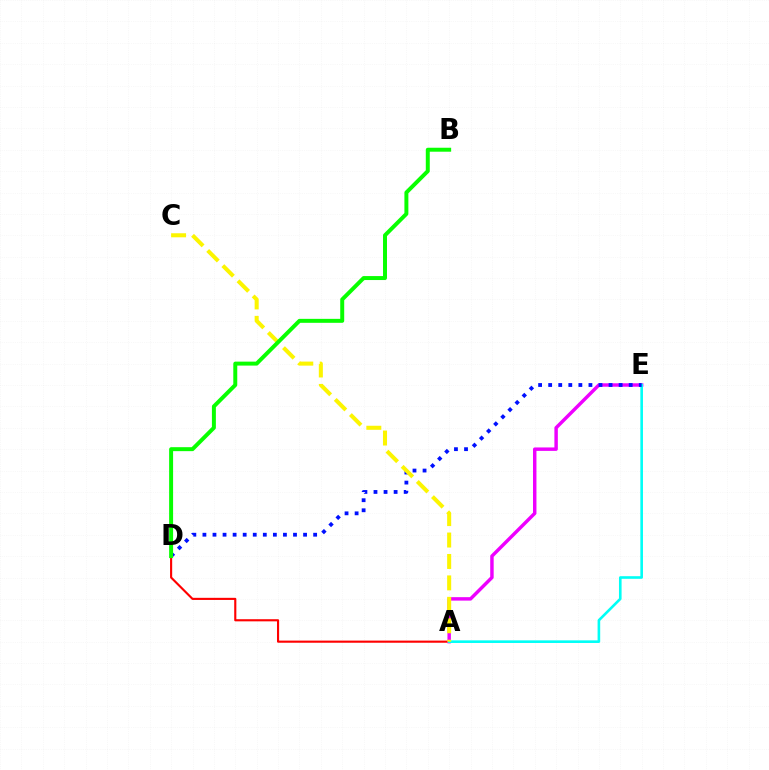{('A', 'D'): [{'color': '#ff0000', 'line_style': 'solid', 'thickness': 1.53}], ('A', 'E'): [{'color': '#ee00ff', 'line_style': 'solid', 'thickness': 2.48}, {'color': '#00fff6', 'line_style': 'solid', 'thickness': 1.88}], ('D', 'E'): [{'color': '#0010ff', 'line_style': 'dotted', 'thickness': 2.73}], ('A', 'C'): [{'color': '#fcf500', 'line_style': 'dashed', 'thickness': 2.91}], ('B', 'D'): [{'color': '#08ff00', 'line_style': 'solid', 'thickness': 2.86}]}